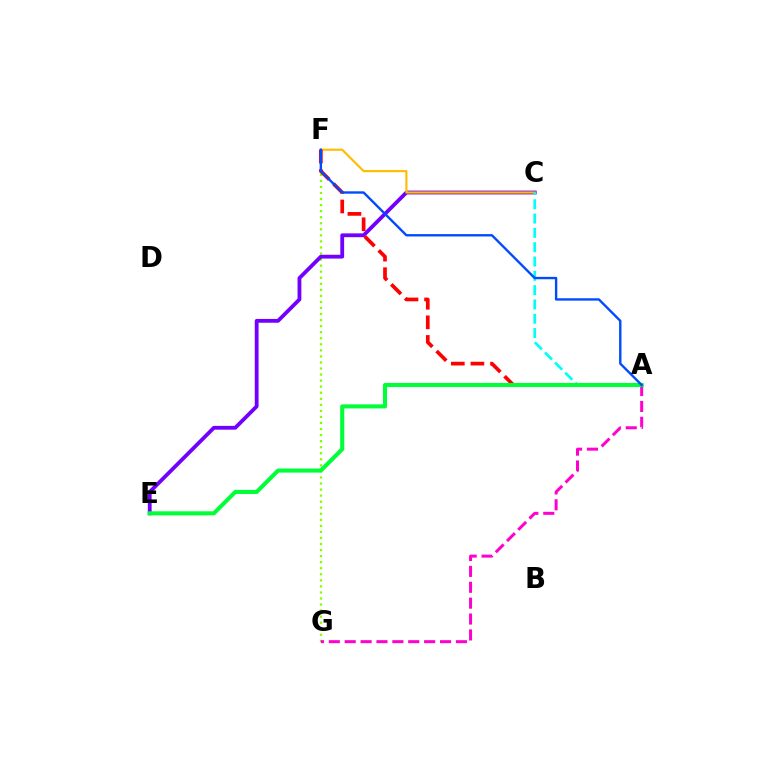{('F', 'G'): [{'color': '#84ff00', 'line_style': 'dotted', 'thickness': 1.64}], ('C', 'E'): [{'color': '#7200ff', 'line_style': 'solid', 'thickness': 2.75}], ('C', 'F'): [{'color': '#ffbd00', 'line_style': 'solid', 'thickness': 1.55}], ('A', 'G'): [{'color': '#ff00cf', 'line_style': 'dashed', 'thickness': 2.16}], ('A', 'F'): [{'color': '#ff0000', 'line_style': 'dashed', 'thickness': 2.66}, {'color': '#004bff', 'line_style': 'solid', 'thickness': 1.71}], ('A', 'C'): [{'color': '#00fff6', 'line_style': 'dashed', 'thickness': 1.94}], ('A', 'E'): [{'color': '#00ff39', 'line_style': 'solid', 'thickness': 2.93}]}